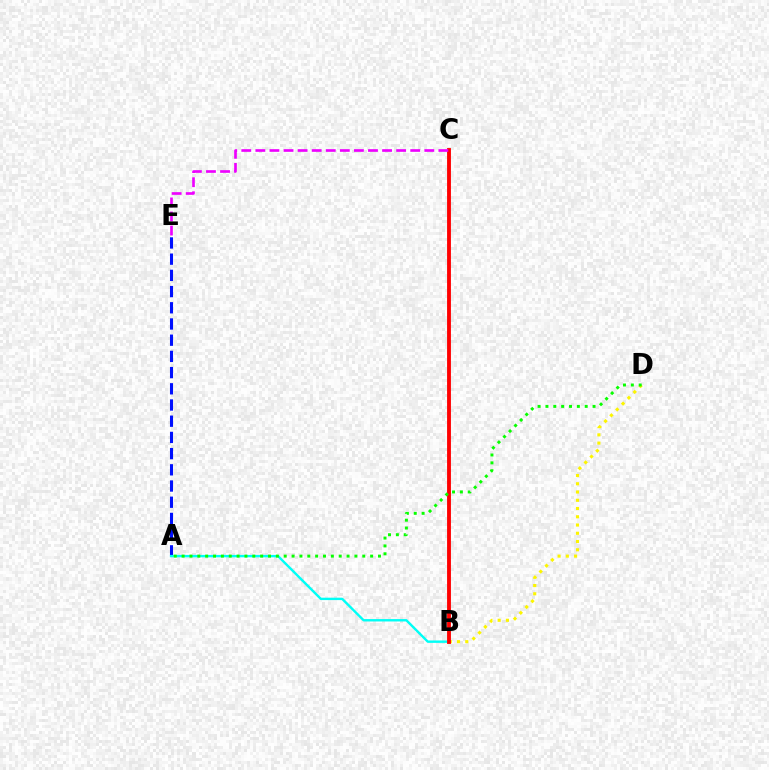{('A', 'E'): [{'color': '#0010ff', 'line_style': 'dashed', 'thickness': 2.2}], ('A', 'B'): [{'color': '#00fff6', 'line_style': 'solid', 'thickness': 1.73}], ('B', 'D'): [{'color': '#fcf500', 'line_style': 'dotted', 'thickness': 2.24}], ('B', 'C'): [{'color': '#ff0000', 'line_style': 'solid', 'thickness': 2.77}], ('C', 'E'): [{'color': '#ee00ff', 'line_style': 'dashed', 'thickness': 1.91}], ('A', 'D'): [{'color': '#08ff00', 'line_style': 'dotted', 'thickness': 2.13}]}